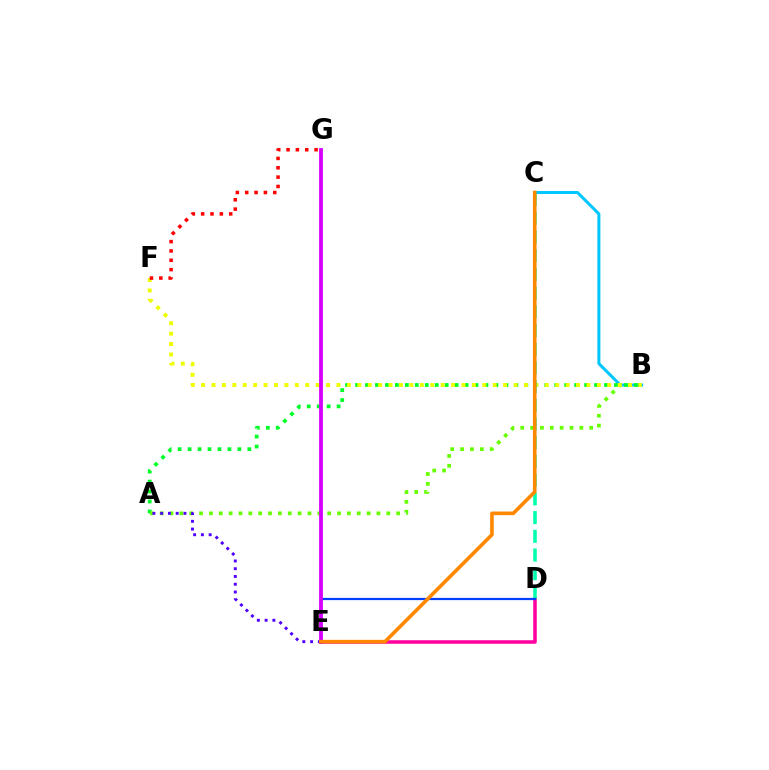{('B', 'C'): [{'color': '#00c7ff', 'line_style': 'solid', 'thickness': 2.16}], ('A', 'B'): [{'color': '#00ff27', 'line_style': 'dotted', 'thickness': 2.71}, {'color': '#66ff00', 'line_style': 'dotted', 'thickness': 2.68}], ('D', 'E'): [{'color': '#ff00a0', 'line_style': 'solid', 'thickness': 2.54}, {'color': '#003fff', 'line_style': 'solid', 'thickness': 1.6}], ('B', 'F'): [{'color': '#eeff00', 'line_style': 'dotted', 'thickness': 2.83}], ('C', 'D'): [{'color': '#00ffaf', 'line_style': 'dashed', 'thickness': 2.54}], ('A', 'E'): [{'color': '#4f00ff', 'line_style': 'dotted', 'thickness': 2.11}], ('F', 'G'): [{'color': '#ff0000', 'line_style': 'dotted', 'thickness': 2.54}], ('E', 'G'): [{'color': '#d600ff', 'line_style': 'solid', 'thickness': 2.75}], ('C', 'E'): [{'color': '#ff8800', 'line_style': 'solid', 'thickness': 2.61}]}